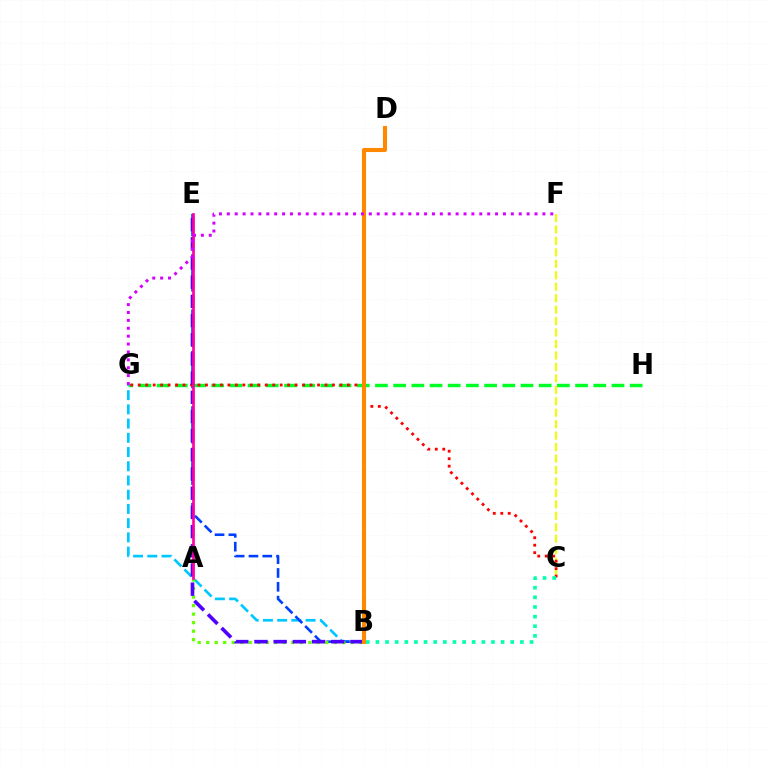{('G', 'H'): [{'color': '#00ff27', 'line_style': 'dashed', 'thickness': 2.47}], ('B', 'G'): [{'color': '#00c7ff', 'line_style': 'dashed', 'thickness': 1.93}], ('C', 'F'): [{'color': '#eeff00', 'line_style': 'dashed', 'thickness': 1.56}], ('B', 'E'): [{'color': '#003fff', 'line_style': 'dashed', 'thickness': 1.88}, {'color': '#4f00ff', 'line_style': 'dashed', 'thickness': 2.61}], ('C', 'G'): [{'color': '#ff0000', 'line_style': 'dotted', 'thickness': 2.03}], ('A', 'B'): [{'color': '#66ff00', 'line_style': 'dotted', 'thickness': 2.31}], ('A', 'E'): [{'color': '#ff00a0', 'line_style': 'solid', 'thickness': 1.93}], ('B', 'D'): [{'color': '#ff8800', 'line_style': 'solid', 'thickness': 2.94}], ('F', 'G'): [{'color': '#d600ff', 'line_style': 'dotted', 'thickness': 2.14}], ('B', 'C'): [{'color': '#00ffaf', 'line_style': 'dotted', 'thickness': 2.62}]}